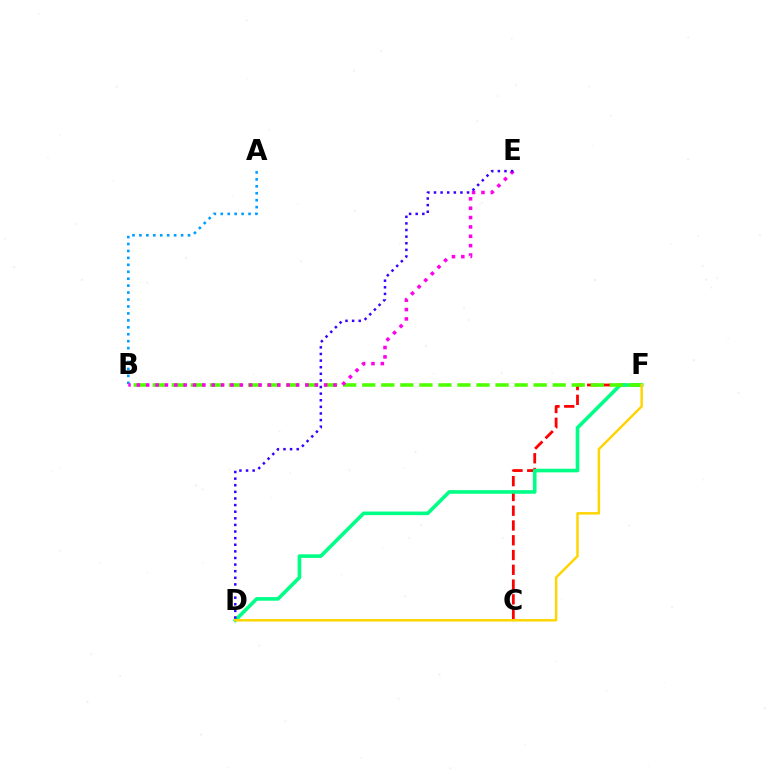{('C', 'F'): [{'color': '#ff0000', 'line_style': 'dashed', 'thickness': 2.01}], ('D', 'F'): [{'color': '#00ff86', 'line_style': 'solid', 'thickness': 2.61}, {'color': '#ffd500', 'line_style': 'solid', 'thickness': 1.77}], ('A', 'B'): [{'color': '#009eff', 'line_style': 'dotted', 'thickness': 1.89}], ('B', 'F'): [{'color': '#4fff00', 'line_style': 'dashed', 'thickness': 2.59}], ('B', 'E'): [{'color': '#ff00ed', 'line_style': 'dotted', 'thickness': 2.54}], ('D', 'E'): [{'color': '#3700ff', 'line_style': 'dotted', 'thickness': 1.8}]}